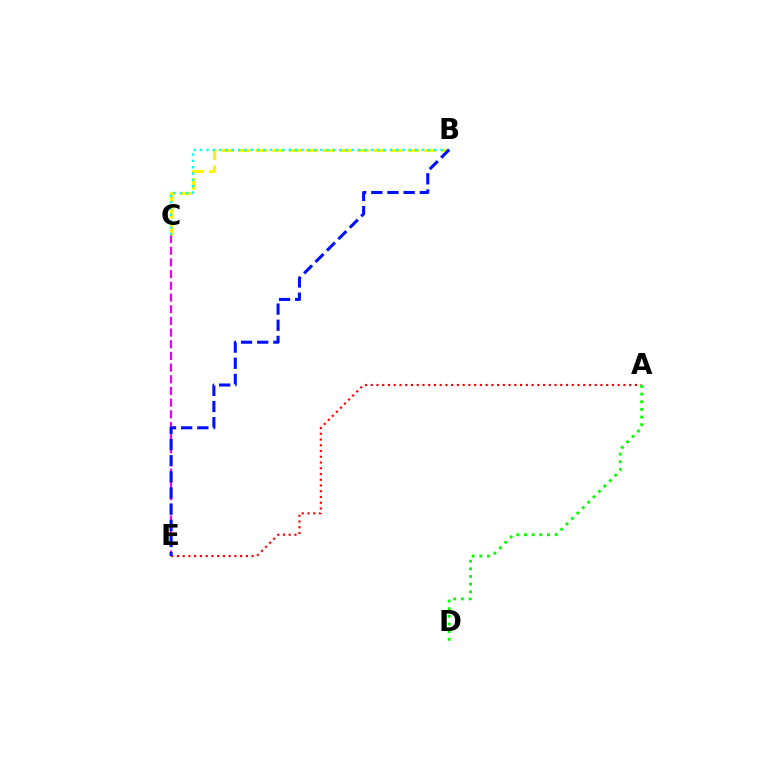{('C', 'E'): [{'color': '#ee00ff', 'line_style': 'dashed', 'thickness': 1.59}], ('B', 'C'): [{'color': '#fcf500', 'line_style': 'dashed', 'thickness': 2.3}, {'color': '#00fff6', 'line_style': 'dotted', 'thickness': 1.72}], ('A', 'E'): [{'color': '#ff0000', 'line_style': 'dotted', 'thickness': 1.56}], ('B', 'E'): [{'color': '#0010ff', 'line_style': 'dashed', 'thickness': 2.2}], ('A', 'D'): [{'color': '#08ff00', 'line_style': 'dotted', 'thickness': 2.08}]}